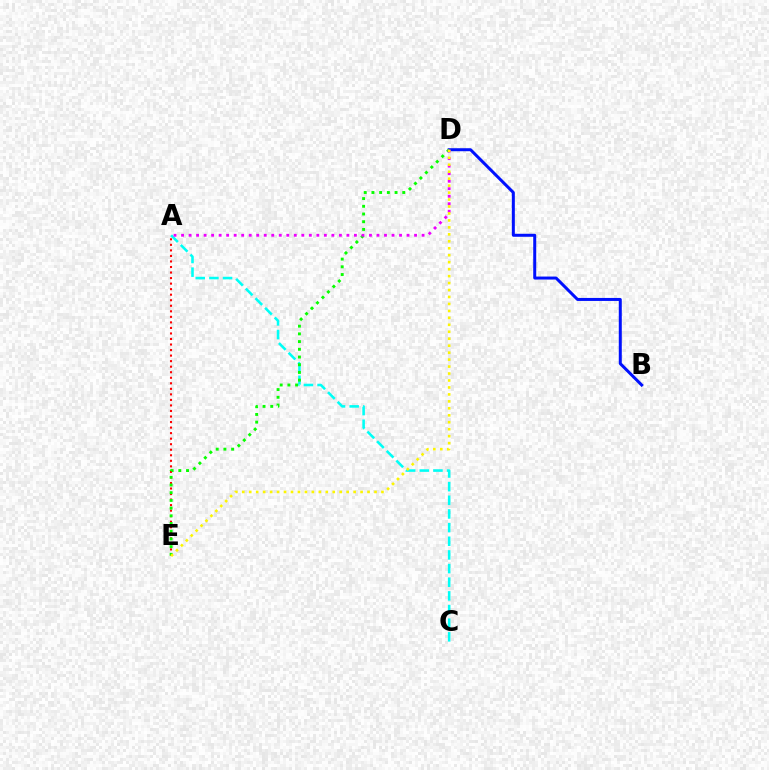{('A', 'C'): [{'color': '#00fff6', 'line_style': 'dashed', 'thickness': 1.85}], ('B', 'D'): [{'color': '#0010ff', 'line_style': 'solid', 'thickness': 2.16}], ('A', 'E'): [{'color': '#ff0000', 'line_style': 'dotted', 'thickness': 1.5}], ('D', 'E'): [{'color': '#08ff00', 'line_style': 'dotted', 'thickness': 2.09}, {'color': '#fcf500', 'line_style': 'dotted', 'thickness': 1.89}], ('A', 'D'): [{'color': '#ee00ff', 'line_style': 'dotted', 'thickness': 2.04}]}